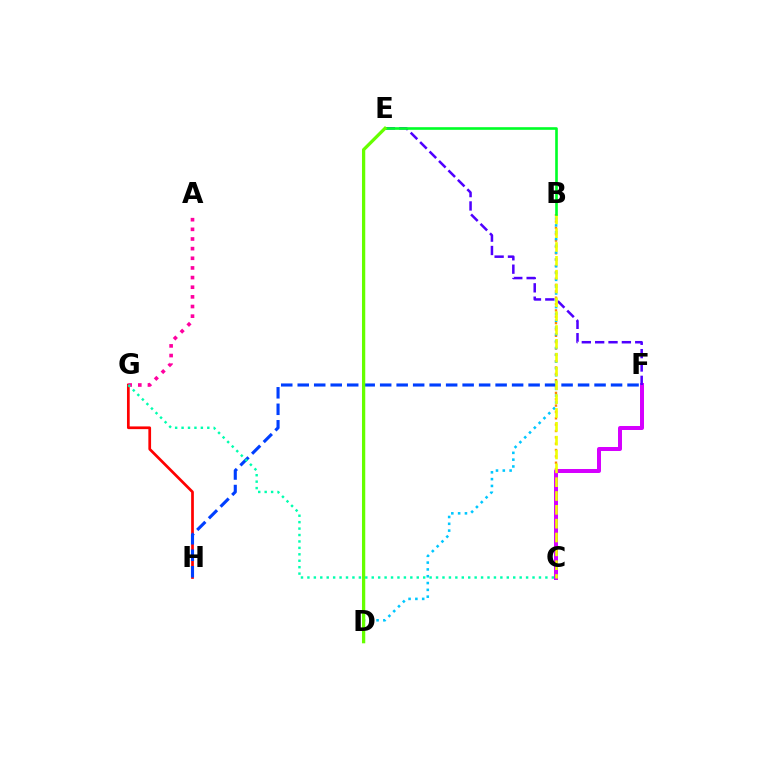{('B', 'C'): [{'color': '#ff8800', 'line_style': 'dotted', 'thickness': 1.72}, {'color': '#eeff00', 'line_style': 'dashed', 'thickness': 1.88}], ('C', 'F'): [{'color': '#d600ff', 'line_style': 'solid', 'thickness': 2.87}], ('G', 'H'): [{'color': '#ff0000', 'line_style': 'solid', 'thickness': 1.96}], ('A', 'G'): [{'color': '#ff00a0', 'line_style': 'dotted', 'thickness': 2.62}], ('F', 'H'): [{'color': '#003fff', 'line_style': 'dashed', 'thickness': 2.24}], ('E', 'F'): [{'color': '#4f00ff', 'line_style': 'dashed', 'thickness': 1.81}], ('B', 'D'): [{'color': '#00c7ff', 'line_style': 'dotted', 'thickness': 1.85}], ('B', 'E'): [{'color': '#00ff27', 'line_style': 'solid', 'thickness': 1.9}], ('D', 'E'): [{'color': '#66ff00', 'line_style': 'solid', 'thickness': 2.35}], ('C', 'G'): [{'color': '#00ffaf', 'line_style': 'dotted', 'thickness': 1.75}]}